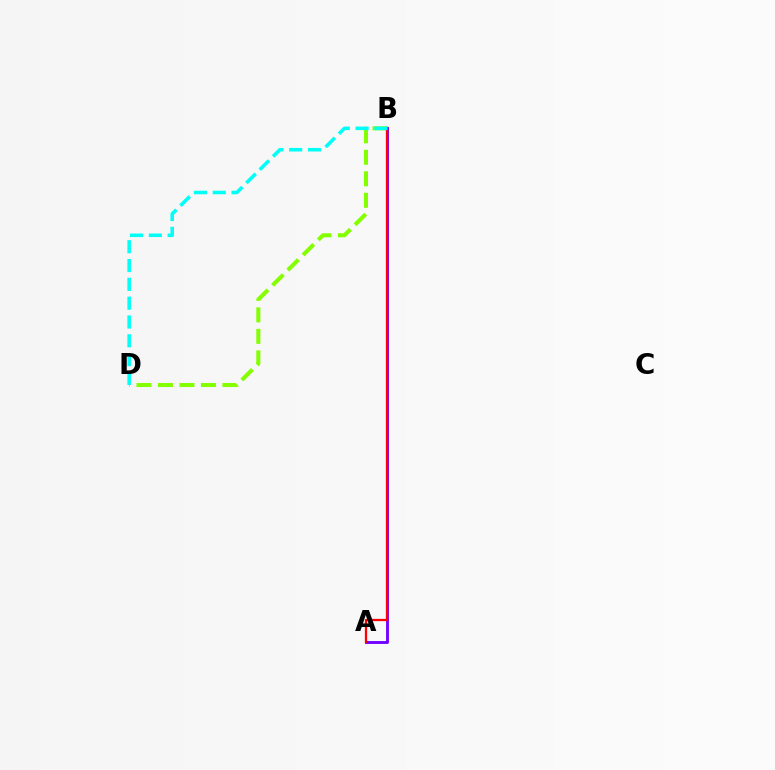{('B', 'D'): [{'color': '#84ff00', 'line_style': 'dashed', 'thickness': 2.92}, {'color': '#00fff6', 'line_style': 'dashed', 'thickness': 2.56}], ('A', 'B'): [{'color': '#7200ff', 'line_style': 'solid', 'thickness': 2.06}, {'color': '#ff0000', 'line_style': 'solid', 'thickness': 1.63}]}